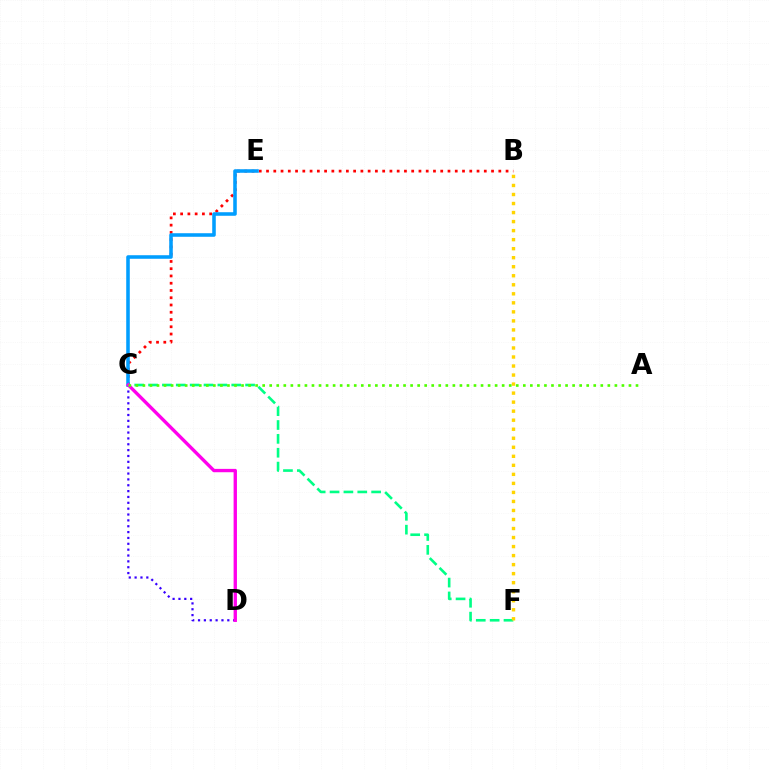{('C', 'D'): [{'color': '#3700ff', 'line_style': 'dotted', 'thickness': 1.59}, {'color': '#ff00ed', 'line_style': 'solid', 'thickness': 2.41}], ('C', 'F'): [{'color': '#00ff86', 'line_style': 'dashed', 'thickness': 1.88}], ('B', 'C'): [{'color': '#ff0000', 'line_style': 'dotted', 'thickness': 1.97}], ('C', 'E'): [{'color': '#009eff', 'line_style': 'solid', 'thickness': 2.56}], ('B', 'F'): [{'color': '#ffd500', 'line_style': 'dotted', 'thickness': 2.45}], ('A', 'C'): [{'color': '#4fff00', 'line_style': 'dotted', 'thickness': 1.91}]}